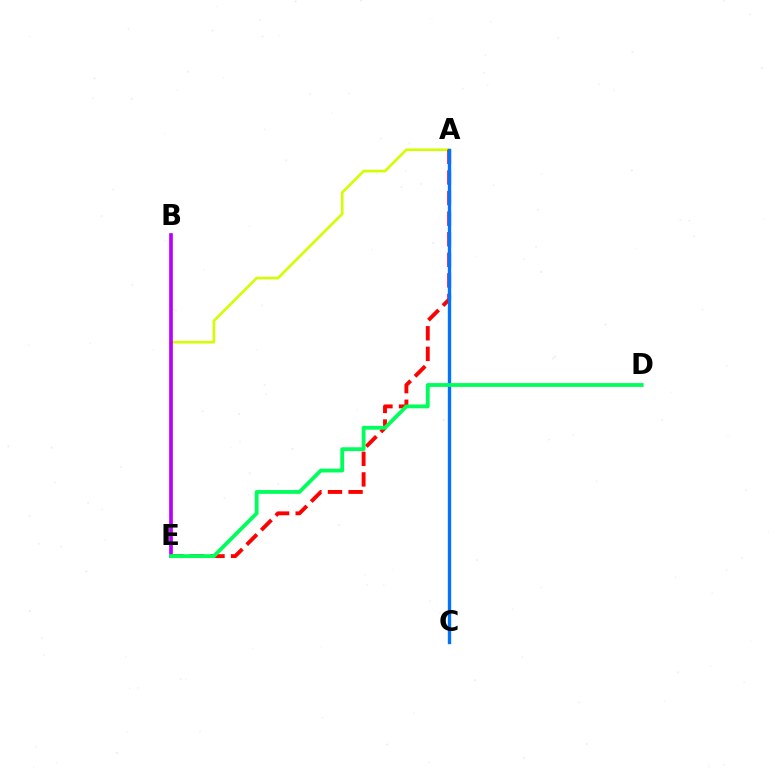{('A', 'E'): [{'color': '#d1ff00', 'line_style': 'solid', 'thickness': 1.88}, {'color': '#ff0000', 'line_style': 'dashed', 'thickness': 2.8}], ('B', 'E'): [{'color': '#b900ff', 'line_style': 'solid', 'thickness': 2.64}], ('A', 'C'): [{'color': '#0074ff', 'line_style': 'solid', 'thickness': 2.42}], ('D', 'E'): [{'color': '#00ff5c', 'line_style': 'solid', 'thickness': 2.76}]}